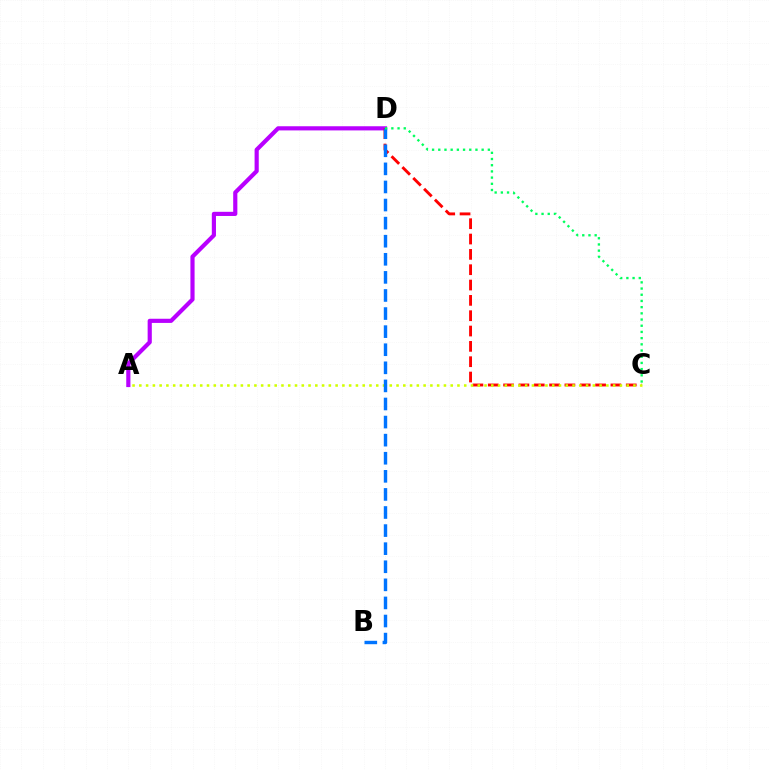{('A', 'D'): [{'color': '#b900ff', 'line_style': 'solid', 'thickness': 3.0}], ('C', 'D'): [{'color': '#ff0000', 'line_style': 'dashed', 'thickness': 2.08}, {'color': '#00ff5c', 'line_style': 'dotted', 'thickness': 1.68}], ('A', 'C'): [{'color': '#d1ff00', 'line_style': 'dotted', 'thickness': 1.84}], ('B', 'D'): [{'color': '#0074ff', 'line_style': 'dashed', 'thickness': 2.46}]}